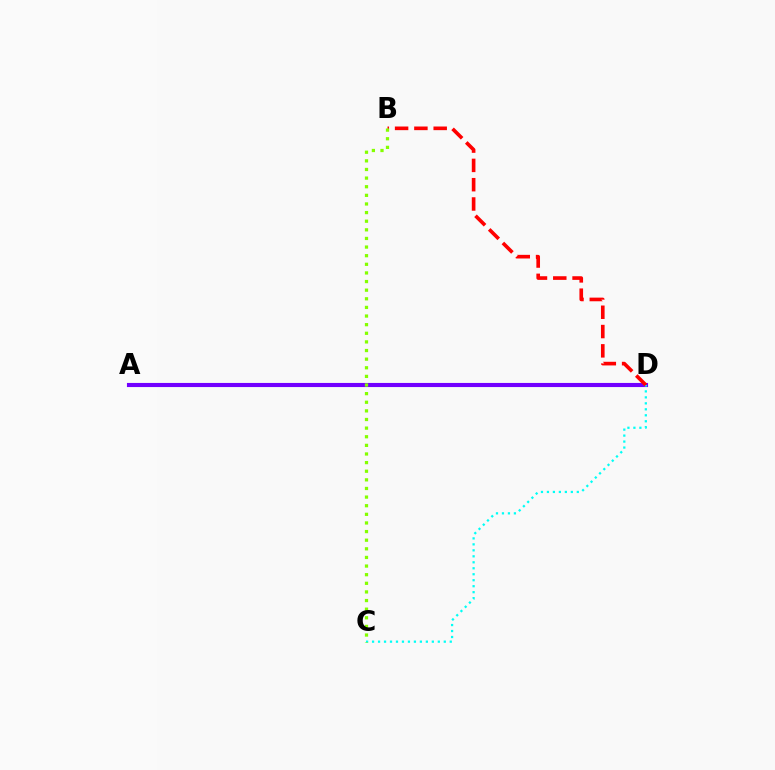{('A', 'D'): [{'color': '#7200ff', 'line_style': 'solid', 'thickness': 2.96}], ('C', 'D'): [{'color': '#00fff6', 'line_style': 'dotted', 'thickness': 1.62}], ('B', 'D'): [{'color': '#ff0000', 'line_style': 'dashed', 'thickness': 2.62}], ('B', 'C'): [{'color': '#84ff00', 'line_style': 'dotted', 'thickness': 2.34}]}